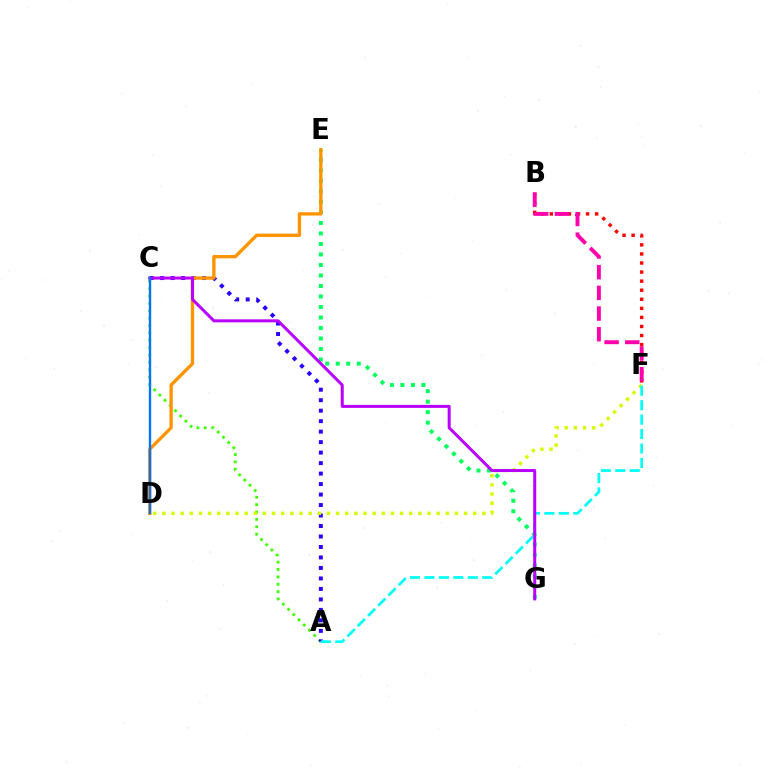{('A', 'C'): [{'color': '#3dff00', 'line_style': 'dotted', 'thickness': 2.0}, {'color': '#2500ff', 'line_style': 'dotted', 'thickness': 2.85}], ('B', 'F'): [{'color': '#ff0000', 'line_style': 'dotted', 'thickness': 2.46}, {'color': '#ff00ac', 'line_style': 'dashed', 'thickness': 2.81}], ('D', 'F'): [{'color': '#d1ff00', 'line_style': 'dotted', 'thickness': 2.48}], ('E', 'G'): [{'color': '#00ff5c', 'line_style': 'dotted', 'thickness': 2.85}], ('D', 'E'): [{'color': '#ff9400', 'line_style': 'solid', 'thickness': 2.41}], ('A', 'F'): [{'color': '#00fff6', 'line_style': 'dashed', 'thickness': 1.96}], ('C', 'G'): [{'color': '#b900ff', 'line_style': 'solid', 'thickness': 2.16}], ('C', 'D'): [{'color': '#0074ff', 'line_style': 'solid', 'thickness': 1.7}]}